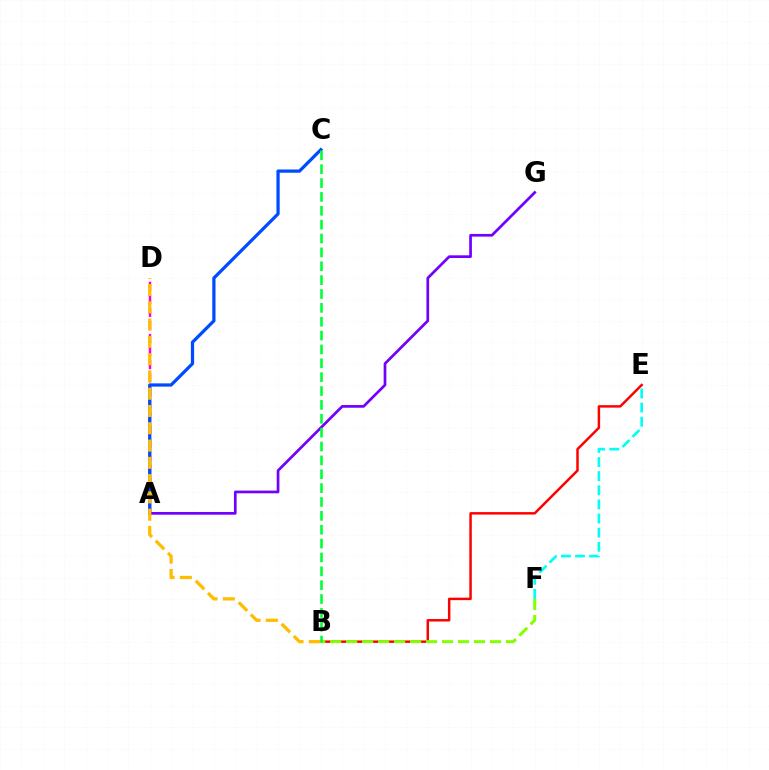{('A', 'D'): [{'color': '#ff00cf', 'line_style': 'dashed', 'thickness': 1.78}], ('A', 'C'): [{'color': '#004bff', 'line_style': 'solid', 'thickness': 2.33}], ('A', 'G'): [{'color': '#7200ff', 'line_style': 'solid', 'thickness': 1.95}], ('B', 'E'): [{'color': '#ff0000', 'line_style': 'solid', 'thickness': 1.78}], ('B', 'F'): [{'color': '#84ff00', 'line_style': 'dashed', 'thickness': 2.17}], ('E', 'F'): [{'color': '#00fff6', 'line_style': 'dashed', 'thickness': 1.92}], ('B', 'D'): [{'color': '#ffbd00', 'line_style': 'dashed', 'thickness': 2.35}], ('B', 'C'): [{'color': '#00ff39', 'line_style': 'dashed', 'thickness': 1.88}]}